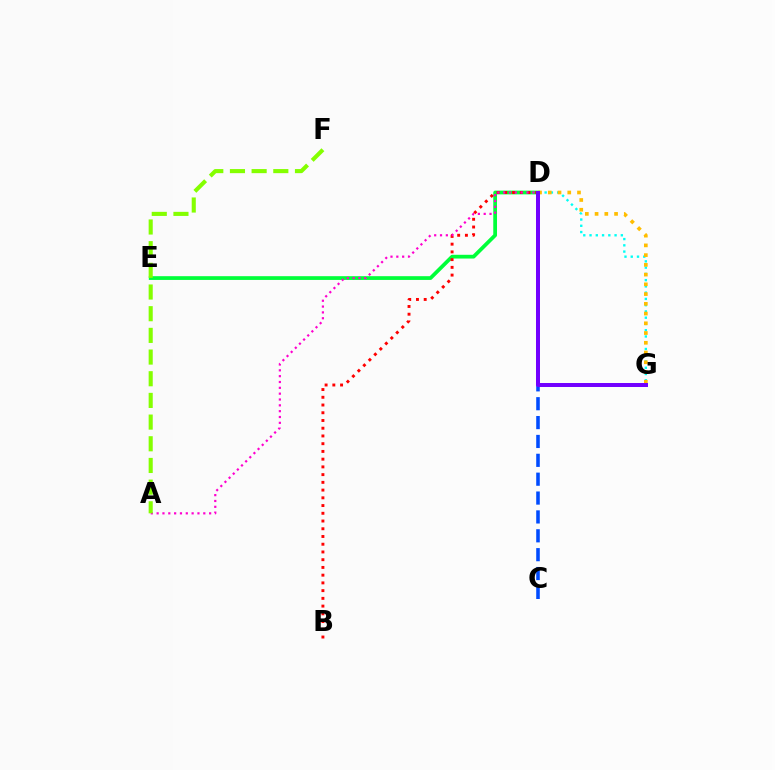{('D', 'G'): [{'color': '#00fff6', 'line_style': 'dotted', 'thickness': 1.7}, {'color': '#ffbd00', 'line_style': 'dotted', 'thickness': 2.65}, {'color': '#7200ff', 'line_style': 'solid', 'thickness': 2.87}], ('D', 'E'): [{'color': '#00ff39', 'line_style': 'solid', 'thickness': 2.7}], ('B', 'D'): [{'color': '#ff0000', 'line_style': 'dotted', 'thickness': 2.1}], ('A', 'D'): [{'color': '#ff00cf', 'line_style': 'dotted', 'thickness': 1.59}], ('A', 'F'): [{'color': '#84ff00', 'line_style': 'dashed', 'thickness': 2.94}], ('C', 'D'): [{'color': '#004bff', 'line_style': 'dashed', 'thickness': 2.56}]}